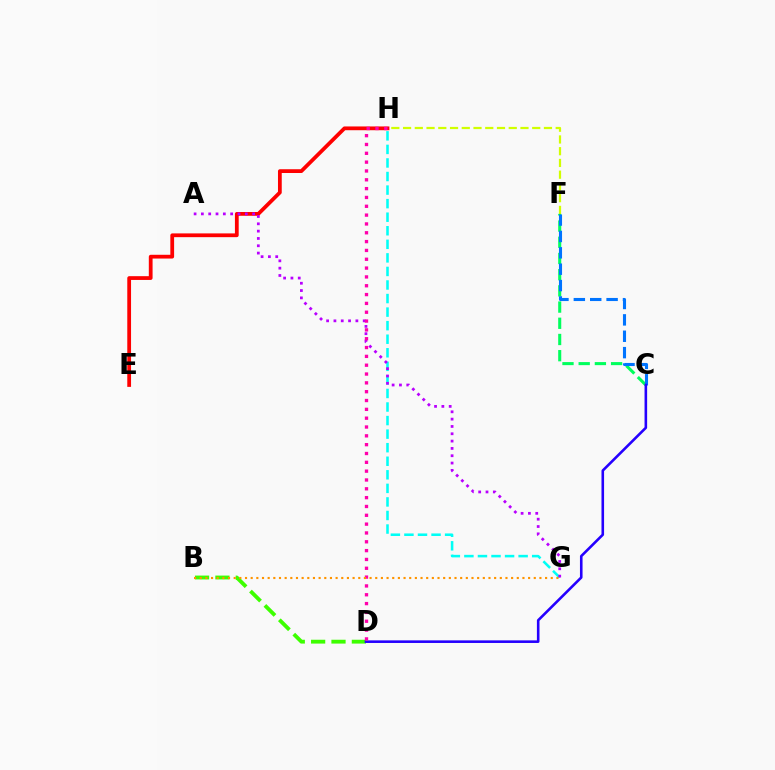{('F', 'H'): [{'color': '#d1ff00', 'line_style': 'dashed', 'thickness': 1.6}], ('B', 'D'): [{'color': '#3dff00', 'line_style': 'dashed', 'thickness': 2.77}], ('C', 'F'): [{'color': '#00ff5c', 'line_style': 'dashed', 'thickness': 2.2}, {'color': '#0074ff', 'line_style': 'dashed', 'thickness': 2.23}], ('E', 'H'): [{'color': '#ff0000', 'line_style': 'solid', 'thickness': 2.71}], ('G', 'H'): [{'color': '#00fff6', 'line_style': 'dashed', 'thickness': 1.84}], ('C', 'D'): [{'color': '#2500ff', 'line_style': 'solid', 'thickness': 1.87}], ('A', 'G'): [{'color': '#b900ff', 'line_style': 'dotted', 'thickness': 1.99}], ('D', 'H'): [{'color': '#ff00ac', 'line_style': 'dotted', 'thickness': 2.4}], ('B', 'G'): [{'color': '#ff9400', 'line_style': 'dotted', 'thickness': 1.54}]}